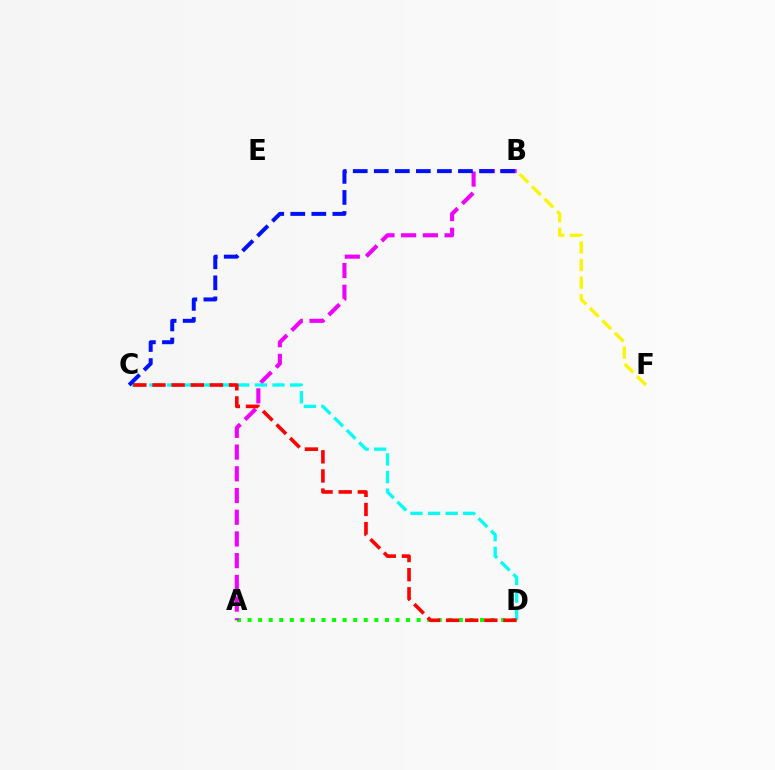{('B', 'F'): [{'color': '#fcf500', 'line_style': 'dashed', 'thickness': 2.39}], ('A', 'D'): [{'color': '#08ff00', 'line_style': 'dotted', 'thickness': 2.87}], ('A', 'B'): [{'color': '#ee00ff', 'line_style': 'dashed', 'thickness': 2.95}], ('C', 'D'): [{'color': '#00fff6', 'line_style': 'dashed', 'thickness': 2.39}, {'color': '#ff0000', 'line_style': 'dashed', 'thickness': 2.6}], ('B', 'C'): [{'color': '#0010ff', 'line_style': 'dashed', 'thickness': 2.86}]}